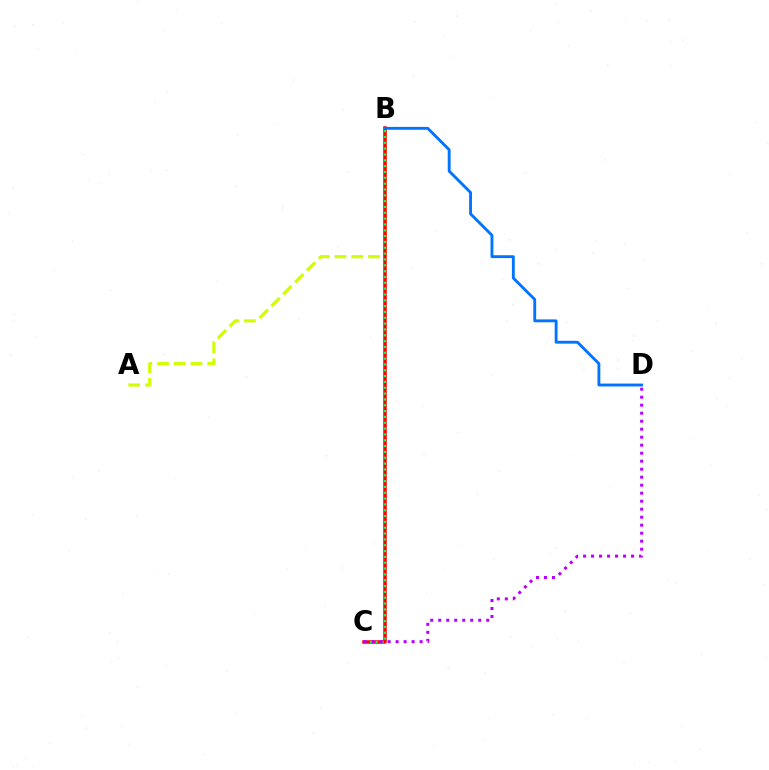{('A', 'B'): [{'color': '#d1ff00', 'line_style': 'dashed', 'thickness': 2.27}], ('B', 'C'): [{'color': '#ff0000', 'line_style': 'solid', 'thickness': 2.52}, {'color': '#00ff5c', 'line_style': 'dotted', 'thickness': 1.58}], ('C', 'D'): [{'color': '#b900ff', 'line_style': 'dotted', 'thickness': 2.17}], ('B', 'D'): [{'color': '#0074ff', 'line_style': 'solid', 'thickness': 2.06}]}